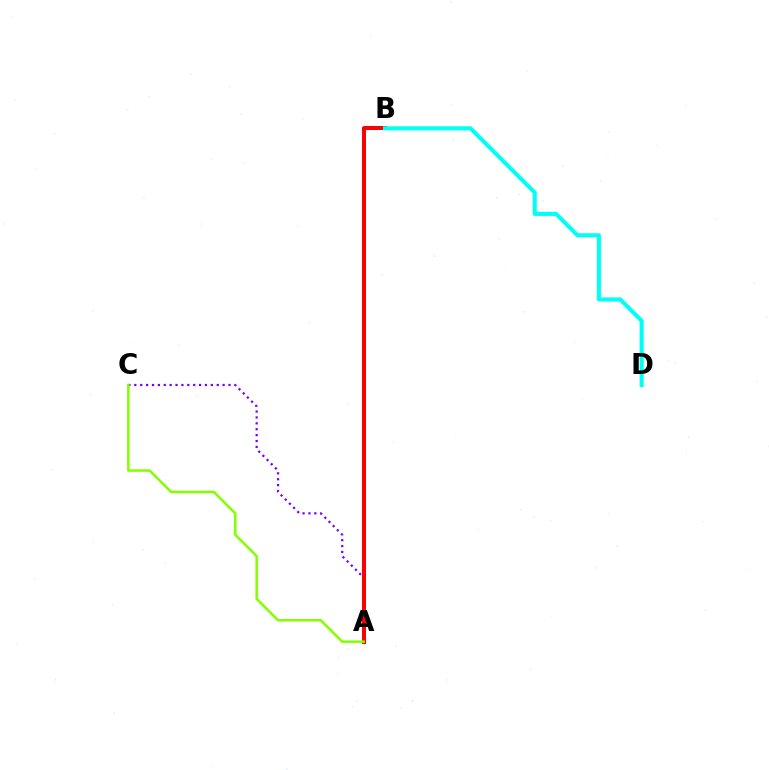{('A', 'C'): [{'color': '#7200ff', 'line_style': 'dotted', 'thickness': 1.6}, {'color': '#84ff00', 'line_style': 'solid', 'thickness': 1.81}], ('A', 'B'): [{'color': '#ff0000', 'line_style': 'solid', 'thickness': 2.88}], ('B', 'D'): [{'color': '#00fff6', 'line_style': 'solid', 'thickness': 2.94}]}